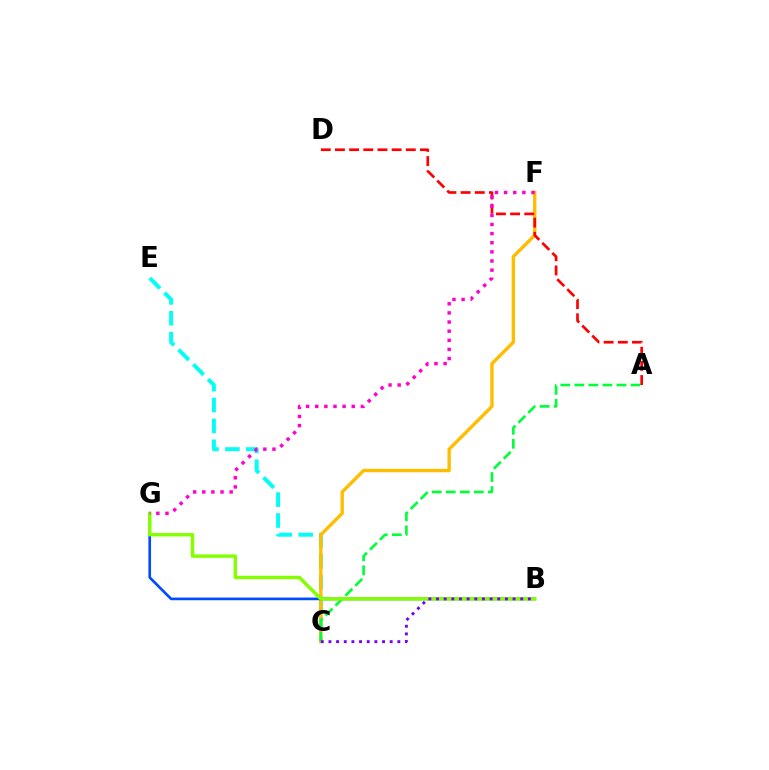{('C', 'E'): [{'color': '#00fff6', 'line_style': 'dashed', 'thickness': 2.84}], ('C', 'F'): [{'color': '#ffbd00', 'line_style': 'solid', 'thickness': 2.43}], ('A', 'C'): [{'color': '#00ff39', 'line_style': 'dashed', 'thickness': 1.91}], ('A', 'D'): [{'color': '#ff0000', 'line_style': 'dashed', 'thickness': 1.93}], ('B', 'G'): [{'color': '#004bff', 'line_style': 'solid', 'thickness': 1.92}, {'color': '#84ff00', 'line_style': 'solid', 'thickness': 2.46}], ('B', 'C'): [{'color': '#7200ff', 'line_style': 'dotted', 'thickness': 2.08}], ('F', 'G'): [{'color': '#ff00cf', 'line_style': 'dotted', 'thickness': 2.48}]}